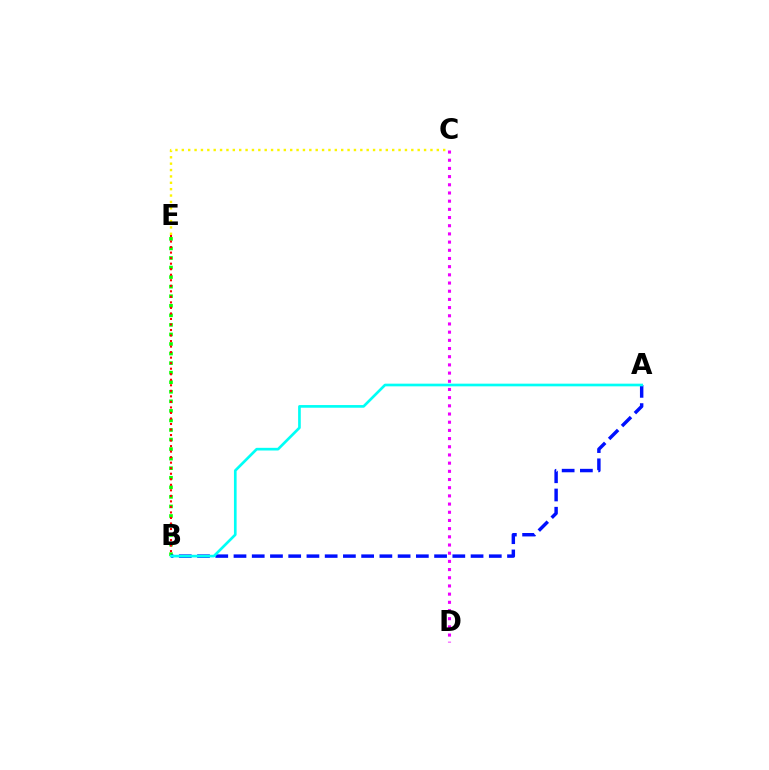{('B', 'E'): [{'color': '#08ff00', 'line_style': 'dotted', 'thickness': 2.6}, {'color': '#ff0000', 'line_style': 'dotted', 'thickness': 1.5}], ('C', 'D'): [{'color': '#ee00ff', 'line_style': 'dotted', 'thickness': 2.22}], ('A', 'B'): [{'color': '#0010ff', 'line_style': 'dashed', 'thickness': 2.48}, {'color': '#00fff6', 'line_style': 'solid', 'thickness': 1.92}], ('C', 'E'): [{'color': '#fcf500', 'line_style': 'dotted', 'thickness': 1.73}]}